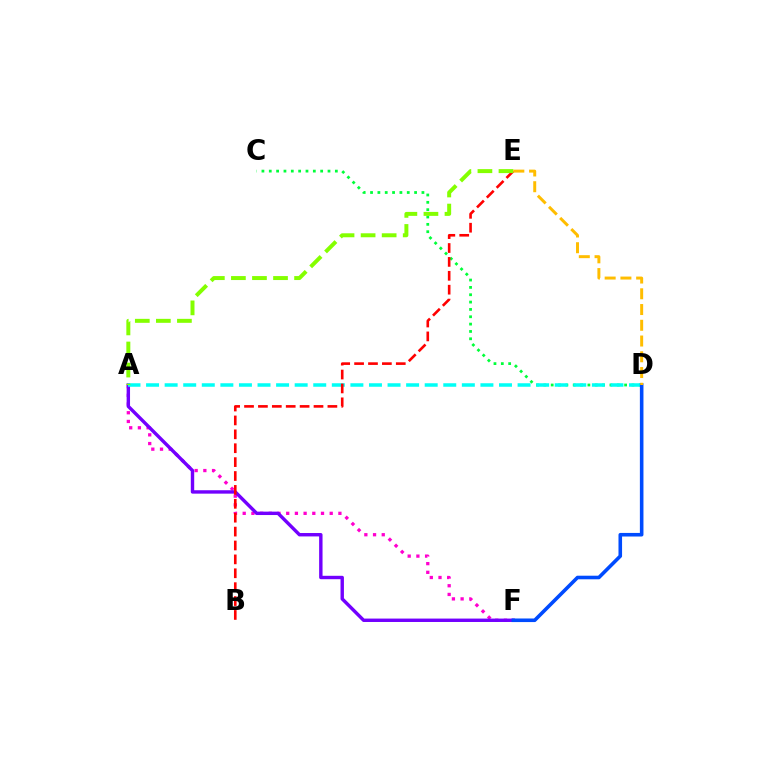{('C', 'D'): [{'color': '#00ff39', 'line_style': 'dotted', 'thickness': 1.99}], ('A', 'F'): [{'color': '#ff00cf', 'line_style': 'dotted', 'thickness': 2.36}, {'color': '#7200ff', 'line_style': 'solid', 'thickness': 2.45}], ('A', 'D'): [{'color': '#00fff6', 'line_style': 'dashed', 'thickness': 2.52}], ('B', 'E'): [{'color': '#ff0000', 'line_style': 'dashed', 'thickness': 1.89}], ('A', 'E'): [{'color': '#84ff00', 'line_style': 'dashed', 'thickness': 2.86}], ('D', 'F'): [{'color': '#004bff', 'line_style': 'solid', 'thickness': 2.58}], ('D', 'E'): [{'color': '#ffbd00', 'line_style': 'dashed', 'thickness': 2.14}]}